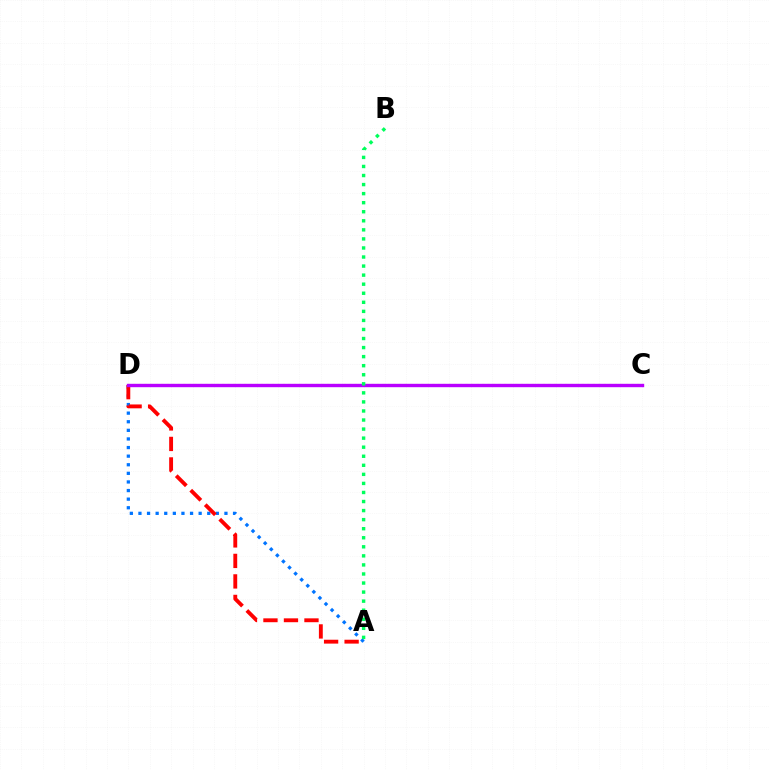{('A', 'D'): [{'color': '#0074ff', 'line_style': 'dotted', 'thickness': 2.34}, {'color': '#ff0000', 'line_style': 'dashed', 'thickness': 2.79}], ('C', 'D'): [{'color': '#d1ff00', 'line_style': 'dotted', 'thickness': 1.5}, {'color': '#b900ff', 'line_style': 'solid', 'thickness': 2.44}], ('A', 'B'): [{'color': '#00ff5c', 'line_style': 'dotted', 'thickness': 2.46}]}